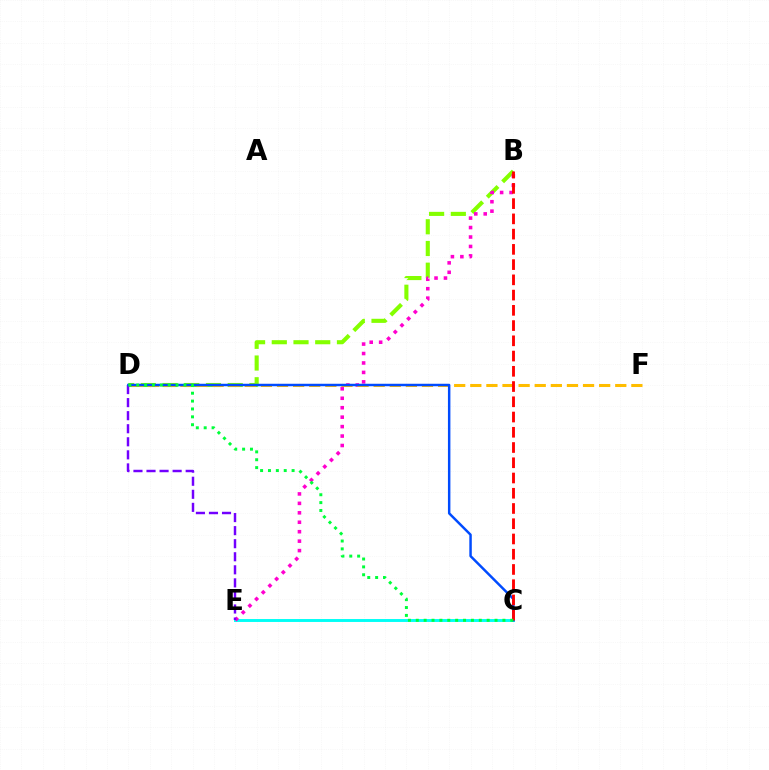{('C', 'E'): [{'color': '#00fff6', 'line_style': 'solid', 'thickness': 2.1}], ('B', 'D'): [{'color': '#84ff00', 'line_style': 'dashed', 'thickness': 2.95}], ('B', 'E'): [{'color': '#ff00cf', 'line_style': 'dotted', 'thickness': 2.57}], ('D', 'F'): [{'color': '#ffbd00', 'line_style': 'dashed', 'thickness': 2.19}], ('D', 'E'): [{'color': '#7200ff', 'line_style': 'dashed', 'thickness': 1.77}], ('C', 'D'): [{'color': '#004bff', 'line_style': 'solid', 'thickness': 1.78}, {'color': '#00ff39', 'line_style': 'dotted', 'thickness': 2.14}], ('B', 'C'): [{'color': '#ff0000', 'line_style': 'dashed', 'thickness': 2.07}]}